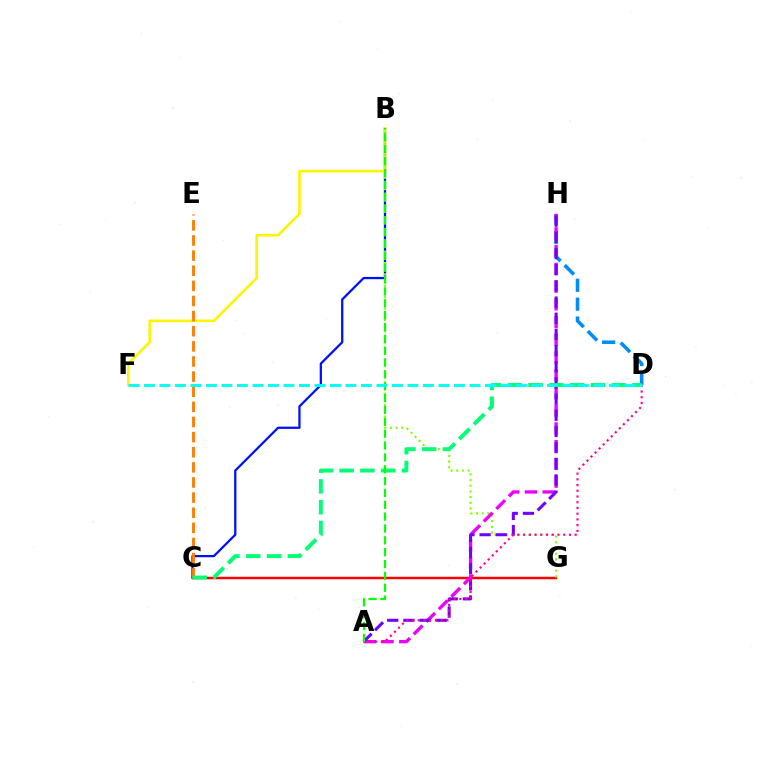{('C', 'G'): [{'color': '#ff0000', 'line_style': 'solid', 'thickness': 1.79}], ('B', 'C'): [{'color': '#0010ff', 'line_style': 'solid', 'thickness': 1.63}], ('D', 'H'): [{'color': '#008cff', 'line_style': 'dashed', 'thickness': 2.57}], ('B', 'F'): [{'color': '#fcf500', 'line_style': 'solid', 'thickness': 1.89}], ('B', 'G'): [{'color': '#84ff00', 'line_style': 'dotted', 'thickness': 1.54}], ('A', 'H'): [{'color': '#ee00ff', 'line_style': 'dashed', 'thickness': 2.41}, {'color': '#7200ff', 'line_style': 'dashed', 'thickness': 2.2}], ('C', 'E'): [{'color': '#ff7c00', 'line_style': 'dashed', 'thickness': 2.05}], ('A', 'D'): [{'color': '#ff0094', 'line_style': 'dotted', 'thickness': 1.55}], ('C', 'D'): [{'color': '#00ff74', 'line_style': 'dashed', 'thickness': 2.82}], ('A', 'B'): [{'color': '#08ff00', 'line_style': 'dashed', 'thickness': 1.61}], ('D', 'F'): [{'color': '#00fff6', 'line_style': 'dashed', 'thickness': 2.11}]}